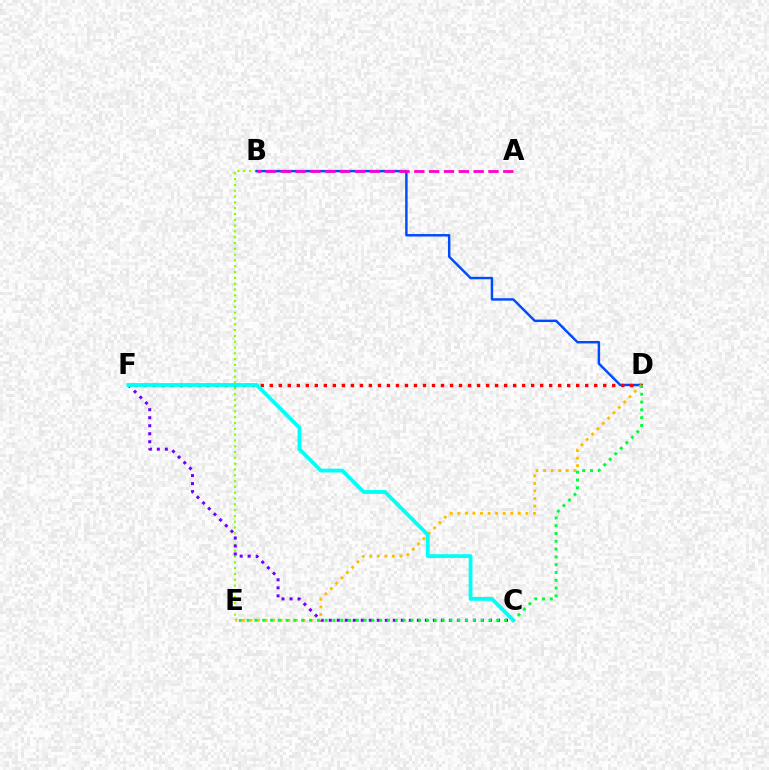{('B', 'E'): [{'color': '#84ff00', 'line_style': 'dotted', 'thickness': 1.58}], ('B', 'D'): [{'color': '#004bff', 'line_style': 'solid', 'thickness': 1.77}], ('C', 'F'): [{'color': '#7200ff', 'line_style': 'dotted', 'thickness': 2.18}, {'color': '#00fff6', 'line_style': 'solid', 'thickness': 2.75}], ('D', 'F'): [{'color': '#ff0000', 'line_style': 'dotted', 'thickness': 2.45}], ('D', 'E'): [{'color': '#ffbd00', 'line_style': 'dotted', 'thickness': 2.05}, {'color': '#00ff39', 'line_style': 'dotted', 'thickness': 2.12}], ('A', 'B'): [{'color': '#ff00cf', 'line_style': 'dashed', 'thickness': 2.02}]}